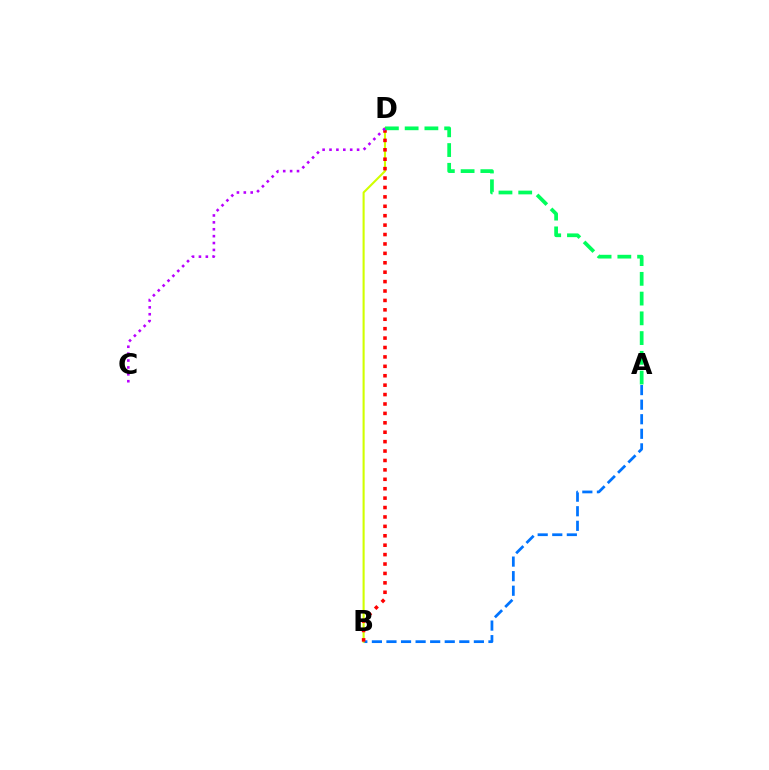{('A', 'B'): [{'color': '#0074ff', 'line_style': 'dashed', 'thickness': 1.98}], ('B', 'D'): [{'color': '#d1ff00', 'line_style': 'solid', 'thickness': 1.51}, {'color': '#ff0000', 'line_style': 'dotted', 'thickness': 2.56}], ('A', 'D'): [{'color': '#00ff5c', 'line_style': 'dashed', 'thickness': 2.68}], ('C', 'D'): [{'color': '#b900ff', 'line_style': 'dotted', 'thickness': 1.87}]}